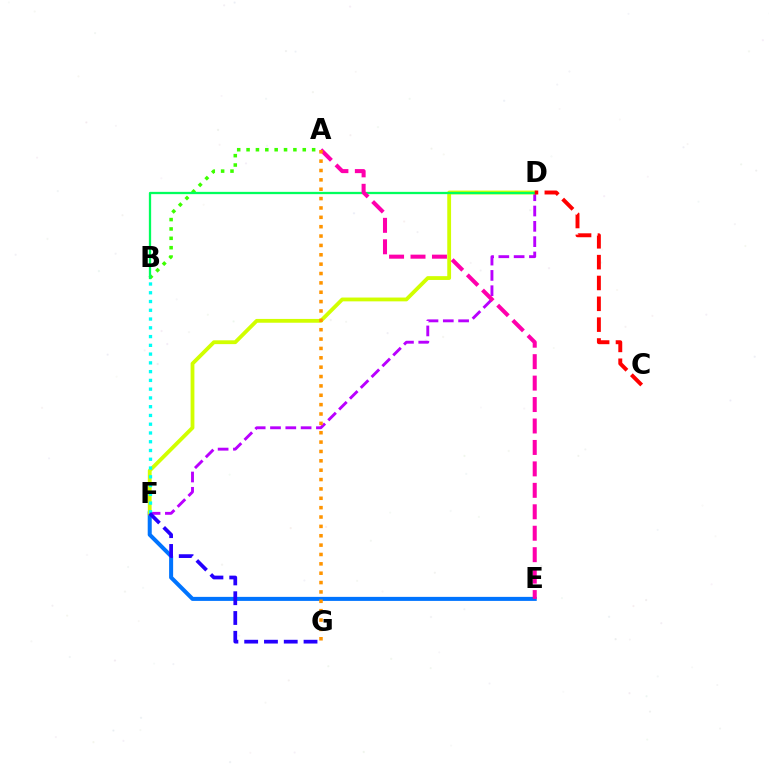{('D', 'F'): [{'color': '#b900ff', 'line_style': 'dashed', 'thickness': 2.08}, {'color': '#d1ff00', 'line_style': 'solid', 'thickness': 2.74}], ('A', 'B'): [{'color': '#3dff00', 'line_style': 'dotted', 'thickness': 2.54}], ('E', 'F'): [{'color': '#0074ff', 'line_style': 'solid', 'thickness': 2.9}], ('B', 'D'): [{'color': '#00ff5c', 'line_style': 'solid', 'thickness': 1.65}], ('B', 'F'): [{'color': '#00fff6', 'line_style': 'dotted', 'thickness': 2.38}], ('C', 'D'): [{'color': '#ff0000', 'line_style': 'dashed', 'thickness': 2.83}], ('A', 'E'): [{'color': '#ff00ac', 'line_style': 'dashed', 'thickness': 2.91}], ('F', 'G'): [{'color': '#2500ff', 'line_style': 'dashed', 'thickness': 2.69}], ('A', 'G'): [{'color': '#ff9400', 'line_style': 'dotted', 'thickness': 2.54}]}